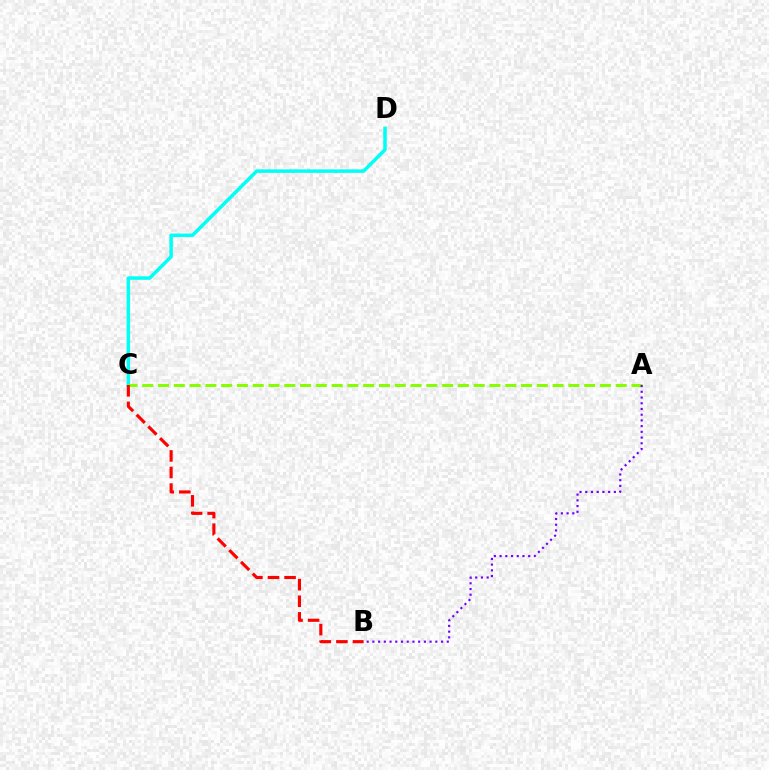{('C', 'D'): [{'color': '#00fff6', 'line_style': 'solid', 'thickness': 2.51}], ('A', 'C'): [{'color': '#84ff00', 'line_style': 'dashed', 'thickness': 2.14}], ('A', 'B'): [{'color': '#7200ff', 'line_style': 'dotted', 'thickness': 1.55}], ('B', 'C'): [{'color': '#ff0000', 'line_style': 'dashed', 'thickness': 2.25}]}